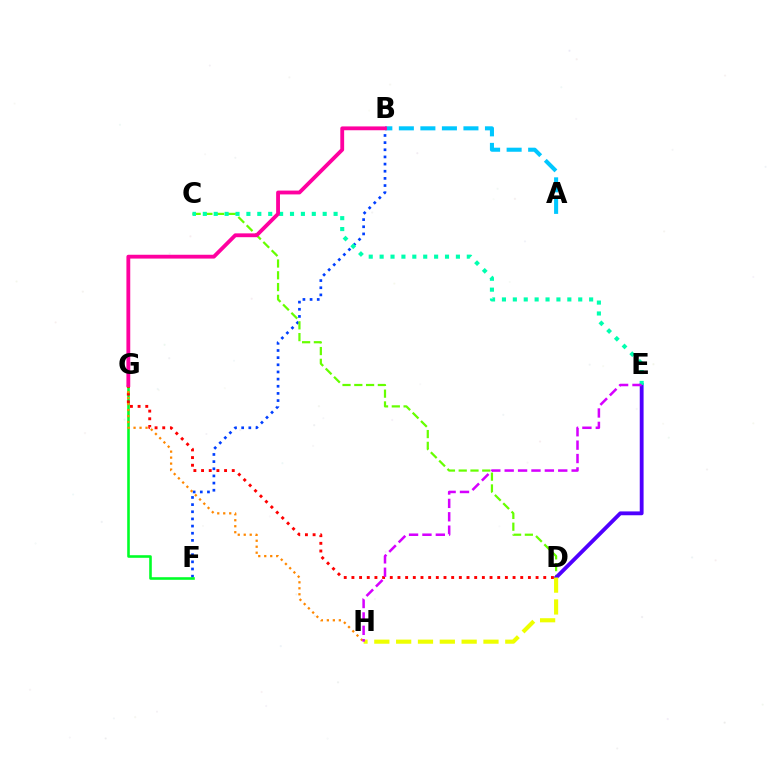{('B', 'F'): [{'color': '#003fff', 'line_style': 'dotted', 'thickness': 1.94}], ('C', 'D'): [{'color': '#66ff00', 'line_style': 'dashed', 'thickness': 1.6}], ('D', 'E'): [{'color': '#4f00ff', 'line_style': 'solid', 'thickness': 2.77}], ('F', 'G'): [{'color': '#00ff27', 'line_style': 'solid', 'thickness': 1.86}], ('D', 'G'): [{'color': '#ff0000', 'line_style': 'dotted', 'thickness': 2.08}], ('C', 'E'): [{'color': '#00ffaf', 'line_style': 'dotted', 'thickness': 2.96}], ('G', 'H'): [{'color': '#ff8800', 'line_style': 'dotted', 'thickness': 1.63}], ('D', 'H'): [{'color': '#eeff00', 'line_style': 'dashed', 'thickness': 2.97}], ('A', 'B'): [{'color': '#00c7ff', 'line_style': 'dashed', 'thickness': 2.92}], ('B', 'G'): [{'color': '#ff00a0', 'line_style': 'solid', 'thickness': 2.76}], ('E', 'H'): [{'color': '#d600ff', 'line_style': 'dashed', 'thickness': 1.82}]}